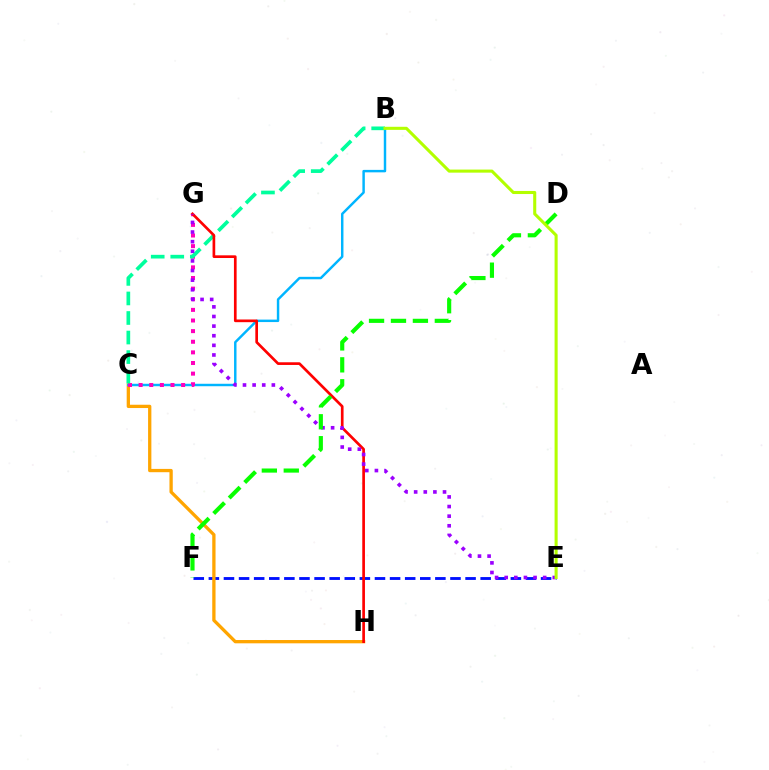{('E', 'F'): [{'color': '#0010ff', 'line_style': 'dashed', 'thickness': 2.05}], ('C', 'H'): [{'color': '#ffa500', 'line_style': 'solid', 'thickness': 2.37}], ('B', 'C'): [{'color': '#00b5ff', 'line_style': 'solid', 'thickness': 1.77}, {'color': '#00ff9d', 'line_style': 'dashed', 'thickness': 2.66}], ('C', 'G'): [{'color': '#ff00bd', 'line_style': 'dotted', 'thickness': 2.89}], ('G', 'H'): [{'color': '#ff0000', 'line_style': 'solid', 'thickness': 1.93}], ('E', 'G'): [{'color': '#9b00ff', 'line_style': 'dotted', 'thickness': 2.61}], ('D', 'F'): [{'color': '#08ff00', 'line_style': 'dashed', 'thickness': 2.98}], ('B', 'E'): [{'color': '#b3ff00', 'line_style': 'solid', 'thickness': 2.21}]}